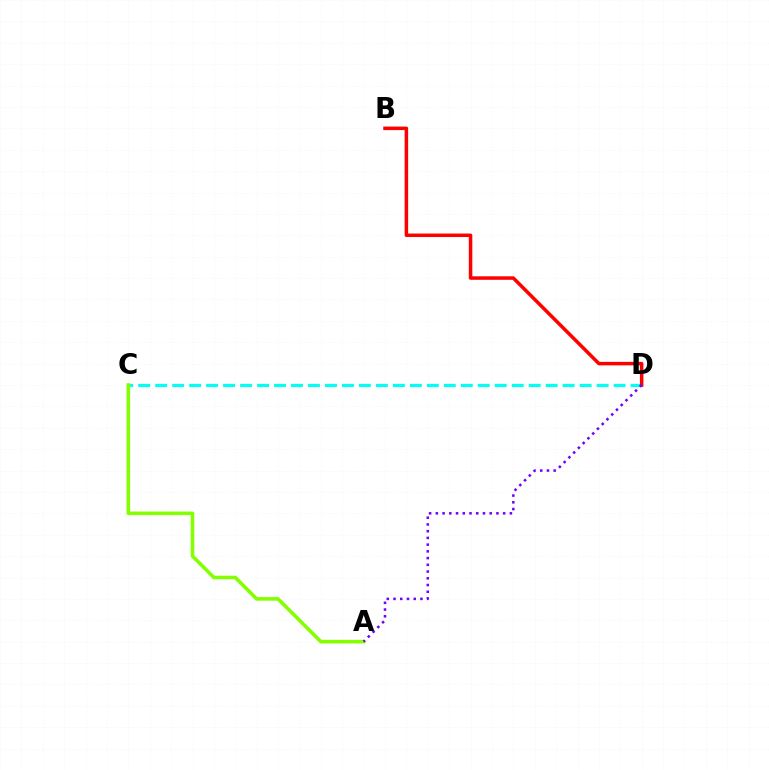{('C', 'D'): [{'color': '#00fff6', 'line_style': 'dashed', 'thickness': 2.31}], ('A', 'C'): [{'color': '#84ff00', 'line_style': 'solid', 'thickness': 2.58}], ('B', 'D'): [{'color': '#ff0000', 'line_style': 'solid', 'thickness': 2.52}], ('A', 'D'): [{'color': '#7200ff', 'line_style': 'dotted', 'thickness': 1.83}]}